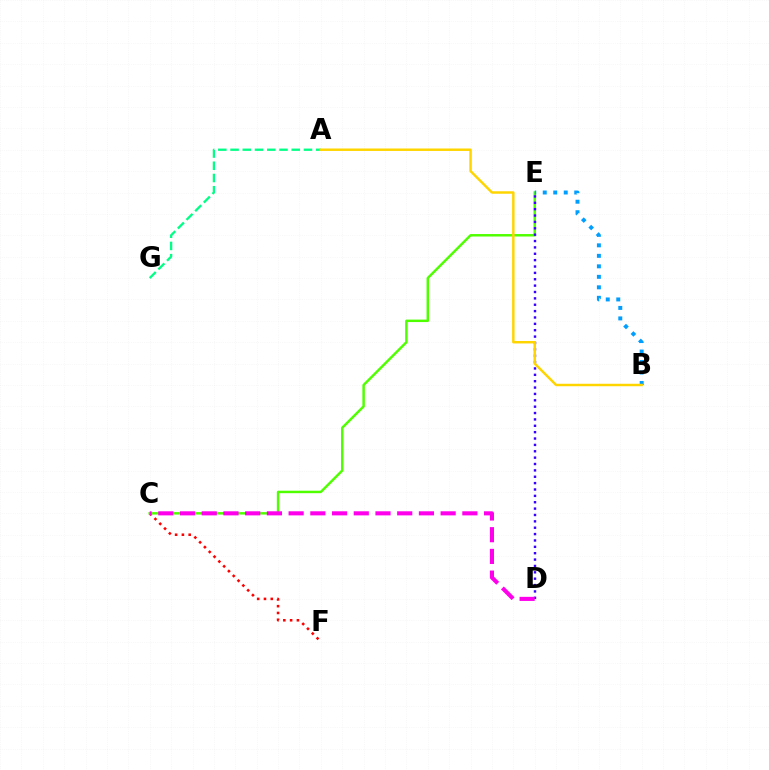{('C', 'F'): [{'color': '#ff0000', 'line_style': 'dotted', 'thickness': 1.85}], ('C', 'E'): [{'color': '#4fff00', 'line_style': 'solid', 'thickness': 1.77}], ('A', 'G'): [{'color': '#00ff86', 'line_style': 'dashed', 'thickness': 1.66}], ('D', 'E'): [{'color': '#3700ff', 'line_style': 'dotted', 'thickness': 1.73}], ('B', 'E'): [{'color': '#009eff', 'line_style': 'dotted', 'thickness': 2.85}], ('C', 'D'): [{'color': '#ff00ed', 'line_style': 'dashed', 'thickness': 2.95}], ('A', 'B'): [{'color': '#ffd500', 'line_style': 'solid', 'thickness': 1.77}]}